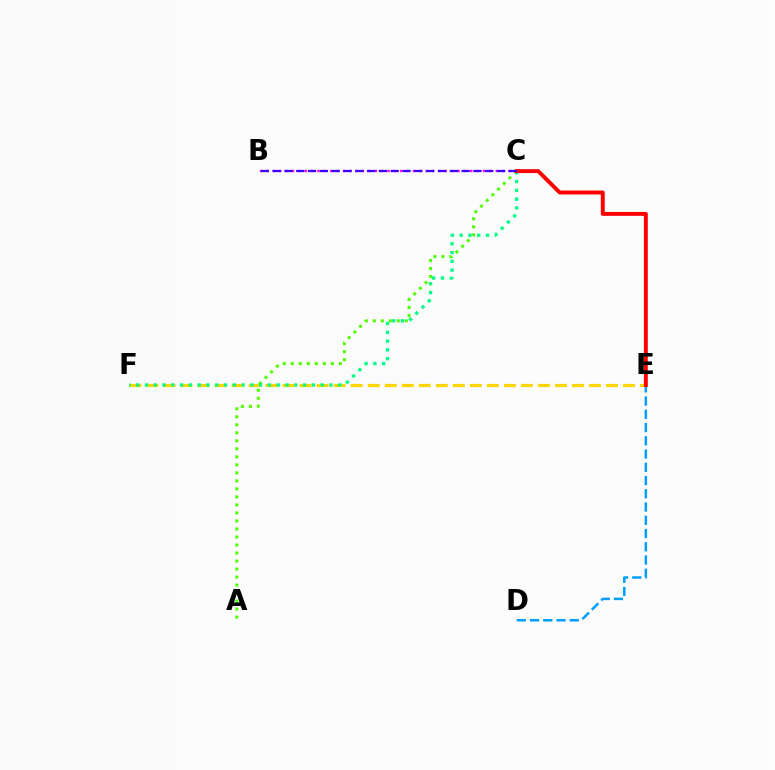{('D', 'E'): [{'color': '#009eff', 'line_style': 'dashed', 'thickness': 1.8}], ('B', 'C'): [{'color': '#ff00ed', 'line_style': 'dotted', 'thickness': 1.73}, {'color': '#3700ff', 'line_style': 'dashed', 'thickness': 1.6}], ('A', 'C'): [{'color': '#4fff00', 'line_style': 'dotted', 'thickness': 2.18}], ('E', 'F'): [{'color': '#ffd500', 'line_style': 'dashed', 'thickness': 2.31}], ('C', 'F'): [{'color': '#00ff86', 'line_style': 'dotted', 'thickness': 2.39}], ('C', 'E'): [{'color': '#ff0000', 'line_style': 'solid', 'thickness': 2.82}]}